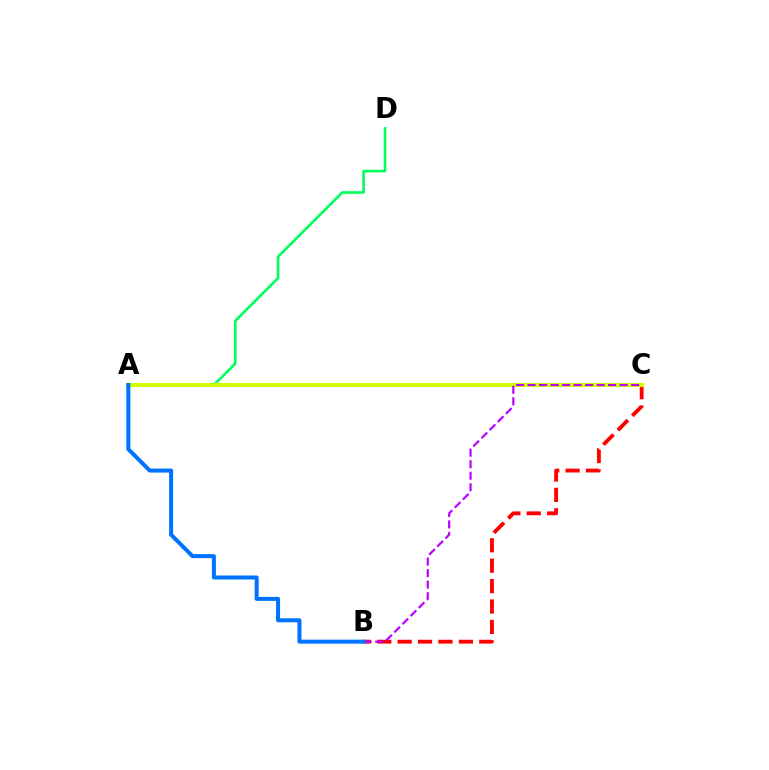{('B', 'C'): [{'color': '#ff0000', 'line_style': 'dashed', 'thickness': 2.77}, {'color': '#b900ff', 'line_style': 'dashed', 'thickness': 1.56}], ('A', 'D'): [{'color': '#00ff5c', 'line_style': 'solid', 'thickness': 1.88}], ('A', 'C'): [{'color': '#d1ff00', 'line_style': 'solid', 'thickness': 2.94}], ('A', 'B'): [{'color': '#0074ff', 'line_style': 'solid', 'thickness': 2.9}]}